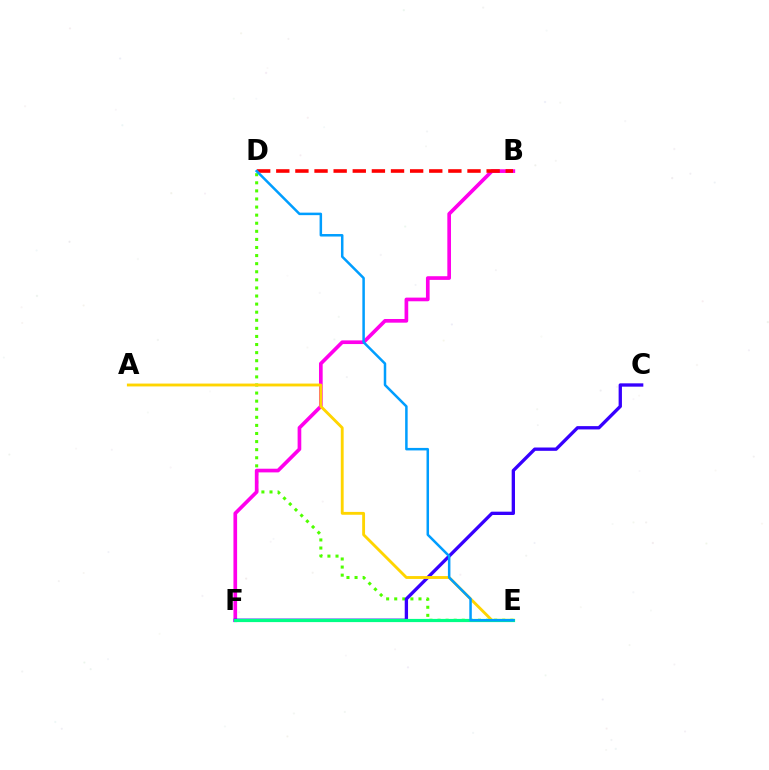{('D', 'E'): [{'color': '#4fff00', 'line_style': 'dotted', 'thickness': 2.2}, {'color': '#009eff', 'line_style': 'solid', 'thickness': 1.81}], ('B', 'F'): [{'color': '#ff00ed', 'line_style': 'solid', 'thickness': 2.64}], ('C', 'F'): [{'color': '#3700ff', 'line_style': 'solid', 'thickness': 2.39}], ('A', 'E'): [{'color': '#ffd500', 'line_style': 'solid', 'thickness': 2.06}], ('E', 'F'): [{'color': '#00ff86', 'line_style': 'solid', 'thickness': 2.29}], ('B', 'D'): [{'color': '#ff0000', 'line_style': 'dashed', 'thickness': 2.6}]}